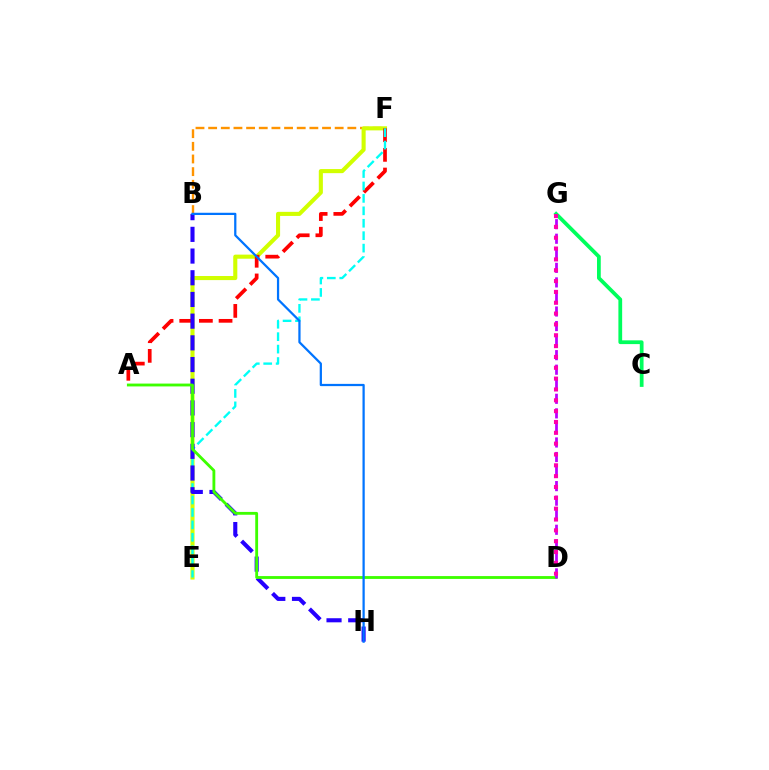{('B', 'F'): [{'color': '#ff9400', 'line_style': 'dashed', 'thickness': 1.72}], ('E', 'F'): [{'color': '#d1ff00', 'line_style': 'solid', 'thickness': 2.94}, {'color': '#00fff6', 'line_style': 'dashed', 'thickness': 1.69}], ('A', 'F'): [{'color': '#ff0000', 'line_style': 'dashed', 'thickness': 2.67}], ('B', 'H'): [{'color': '#2500ff', 'line_style': 'dashed', 'thickness': 2.95}, {'color': '#0074ff', 'line_style': 'solid', 'thickness': 1.62}], ('A', 'D'): [{'color': '#3dff00', 'line_style': 'solid', 'thickness': 2.05}], ('C', 'G'): [{'color': '#00ff5c', 'line_style': 'solid', 'thickness': 2.7}], ('D', 'G'): [{'color': '#b900ff', 'line_style': 'dashed', 'thickness': 1.98}, {'color': '#ff00ac', 'line_style': 'dotted', 'thickness': 2.94}]}